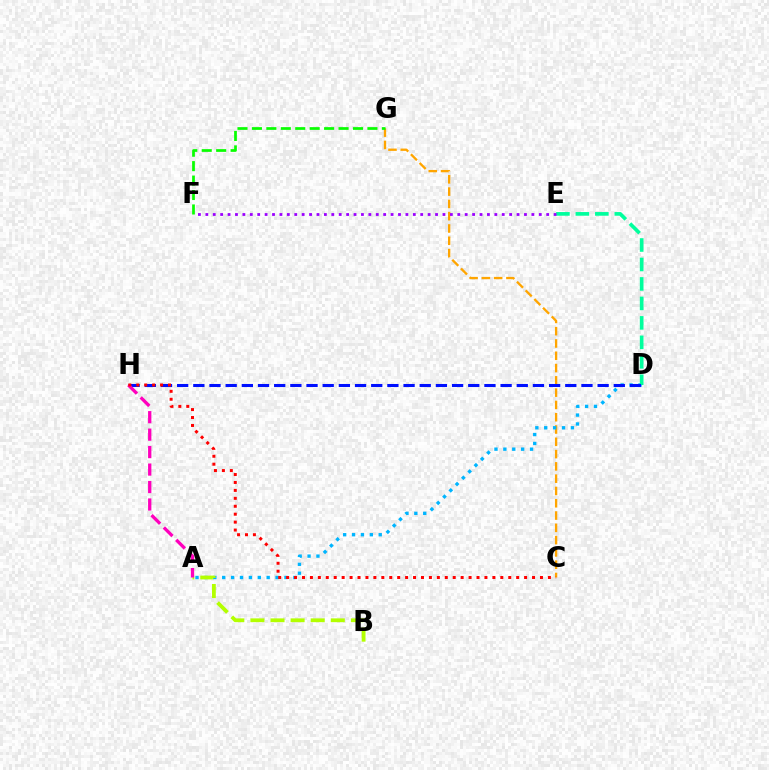{('C', 'G'): [{'color': '#ffa500', 'line_style': 'dashed', 'thickness': 1.67}], ('F', 'G'): [{'color': '#08ff00', 'line_style': 'dashed', 'thickness': 1.96}], ('A', 'D'): [{'color': '#00b5ff', 'line_style': 'dotted', 'thickness': 2.42}], ('D', 'E'): [{'color': '#00ff9d', 'line_style': 'dashed', 'thickness': 2.64}], ('A', 'B'): [{'color': '#b3ff00', 'line_style': 'dashed', 'thickness': 2.73}], ('D', 'H'): [{'color': '#0010ff', 'line_style': 'dashed', 'thickness': 2.2}], ('A', 'H'): [{'color': '#ff00bd', 'line_style': 'dashed', 'thickness': 2.37}], ('E', 'F'): [{'color': '#9b00ff', 'line_style': 'dotted', 'thickness': 2.01}], ('C', 'H'): [{'color': '#ff0000', 'line_style': 'dotted', 'thickness': 2.16}]}